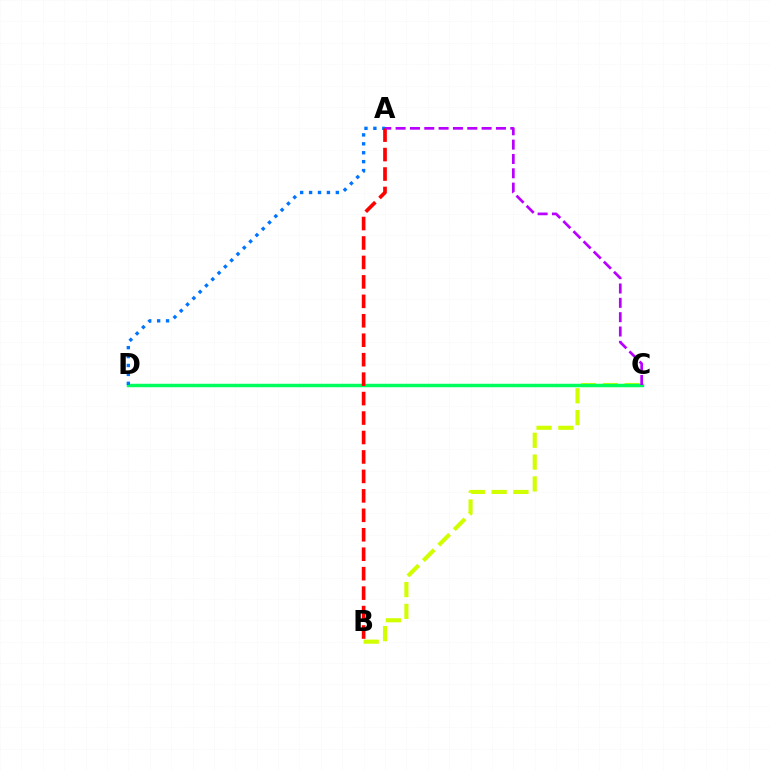{('B', 'C'): [{'color': '#d1ff00', 'line_style': 'dashed', 'thickness': 2.96}], ('C', 'D'): [{'color': '#00ff5c', 'line_style': 'solid', 'thickness': 2.5}], ('A', 'D'): [{'color': '#0074ff', 'line_style': 'dotted', 'thickness': 2.42}], ('A', 'B'): [{'color': '#ff0000', 'line_style': 'dashed', 'thickness': 2.64}], ('A', 'C'): [{'color': '#b900ff', 'line_style': 'dashed', 'thickness': 1.95}]}